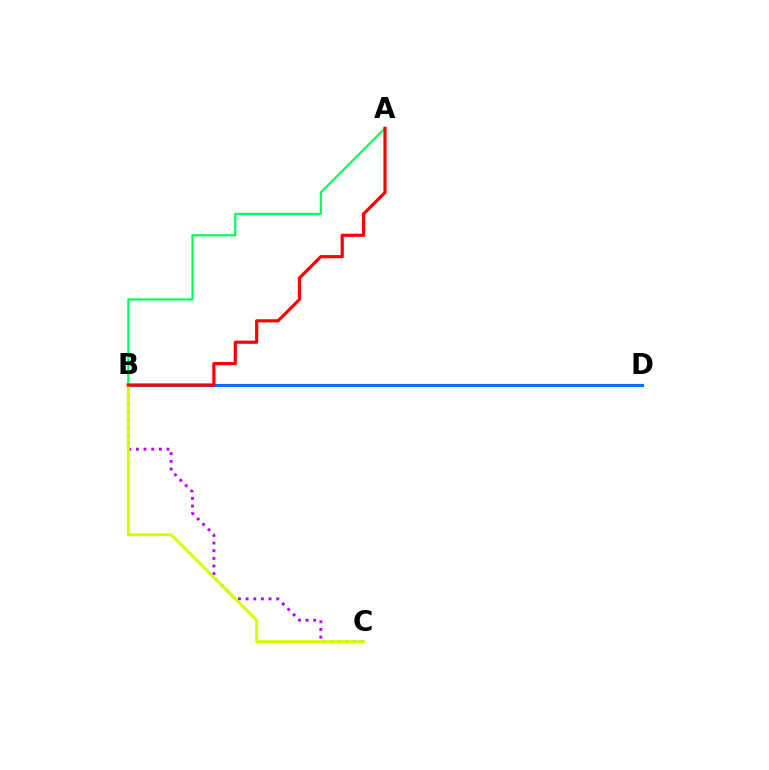{('B', 'D'): [{'color': '#0074ff', 'line_style': 'solid', 'thickness': 2.27}], ('B', 'C'): [{'color': '#b900ff', 'line_style': 'dotted', 'thickness': 2.08}, {'color': '#d1ff00', 'line_style': 'solid', 'thickness': 2.12}], ('A', 'B'): [{'color': '#00ff5c', 'line_style': 'solid', 'thickness': 1.58}, {'color': '#ff0000', 'line_style': 'solid', 'thickness': 2.28}]}